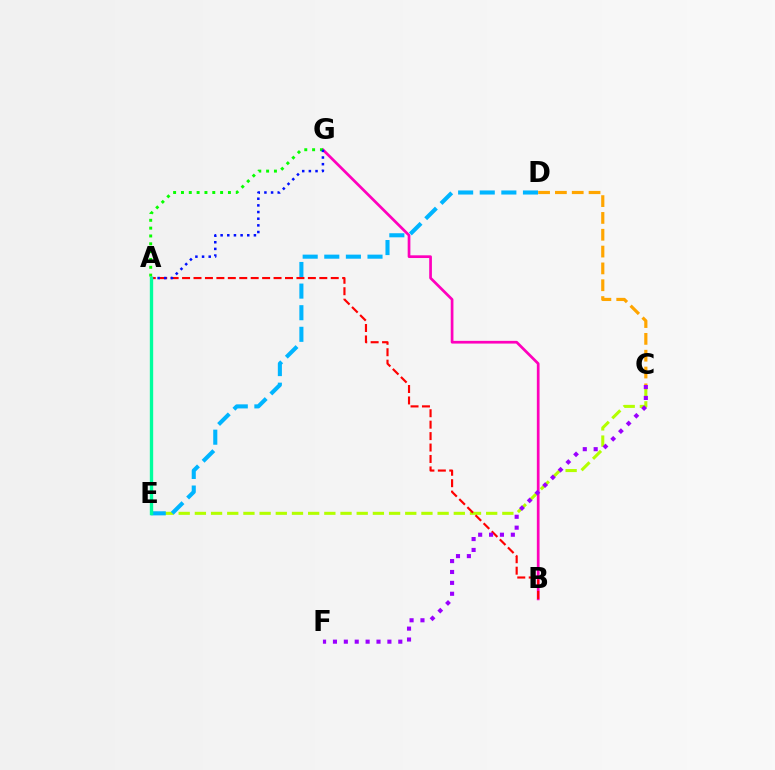{('B', 'G'): [{'color': '#ff00bd', 'line_style': 'solid', 'thickness': 1.95}], ('C', 'E'): [{'color': '#b3ff00', 'line_style': 'dashed', 'thickness': 2.2}], ('A', 'G'): [{'color': '#08ff00', 'line_style': 'dotted', 'thickness': 2.13}, {'color': '#0010ff', 'line_style': 'dotted', 'thickness': 1.81}], ('A', 'B'): [{'color': '#ff0000', 'line_style': 'dashed', 'thickness': 1.55}], ('C', 'D'): [{'color': '#ffa500', 'line_style': 'dashed', 'thickness': 2.29}], ('D', 'E'): [{'color': '#00b5ff', 'line_style': 'dashed', 'thickness': 2.94}], ('A', 'E'): [{'color': '#00ff9d', 'line_style': 'solid', 'thickness': 2.41}], ('C', 'F'): [{'color': '#9b00ff', 'line_style': 'dotted', 'thickness': 2.96}]}